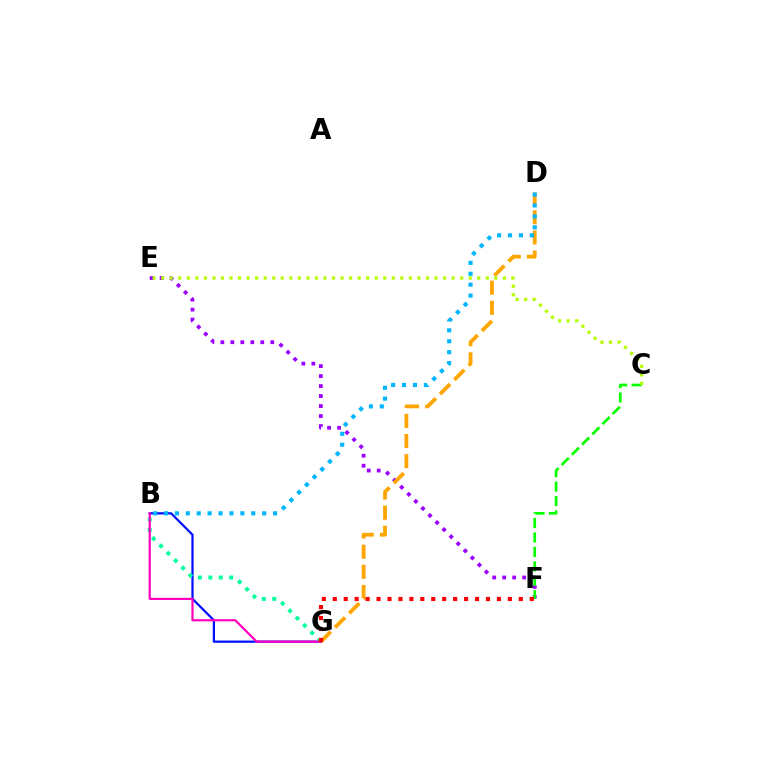{('B', 'G'): [{'color': '#0010ff', 'line_style': 'solid', 'thickness': 1.61}, {'color': '#00ff9d', 'line_style': 'dotted', 'thickness': 2.82}, {'color': '#ff00bd', 'line_style': 'solid', 'thickness': 1.59}], ('E', 'F'): [{'color': '#9b00ff', 'line_style': 'dotted', 'thickness': 2.71}], ('C', 'F'): [{'color': '#08ff00', 'line_style': 'dashed', 'thickness': 1.96}], ('D', 'G'): [{'color': '#ffa500', 'line_style': 'dashed', 'thickness': 2.73}], ('B', 'D'): [{'color': '#00b5ff', 'line_style': 'dotted', 'thickness': 2.96}], ('C', 'E'): [{'color': '#b3ff00', 'line_style': 'dotted', 'thickness': 2.32}], ('F', 'G'): [{'color': '#ff0000', 'line_style': 'dotted', 'thickness': 2.97}]}